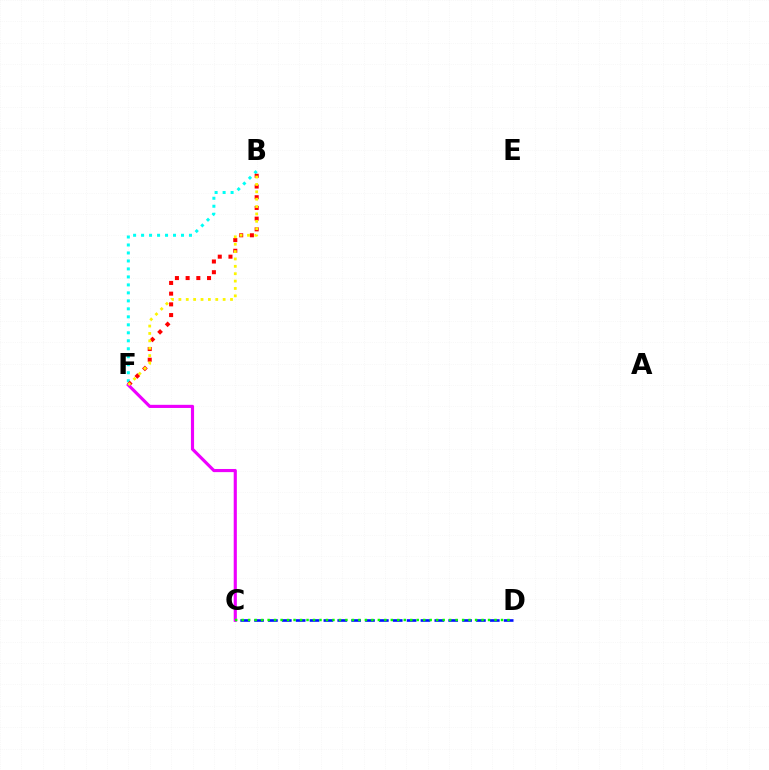{('C', 'D'): [{'color': '#0010ff', 'line_style': 'dashed', 'thickness': 1.88}, {'color': '#08ff00', 'line_style': 'dotted', 'thickness': 1.76}], ('B', 'F'): [{'color': '#00fff6', 'line_style': 'dotted', 'thickness': 2.17}, {'color': '#ff0000', 'line_style': 'dotted', 'thickness': 2.91}, {'color': '#fcf500', 'line_style': 'dotted', 'thickness': 2.0}], ('C', 'F'): [{'color': '#ee00ff', 'line_style': 'solid', 'thickness': 2.26}]}